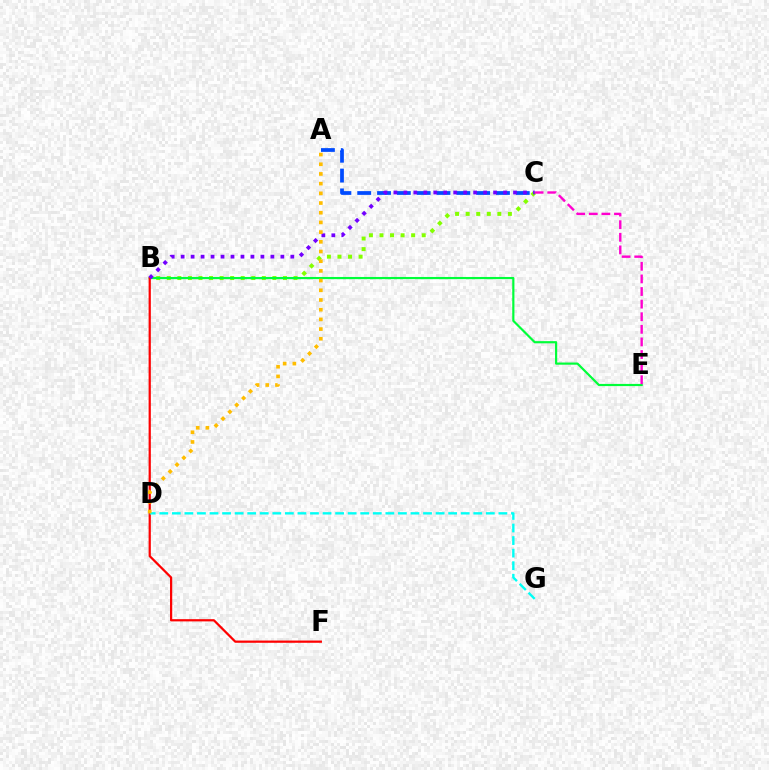{('B', 'C'): [{'color': '#84ff00', 'line_style': 'dotted', 'thickness': 2.87}, {'color': '#7200ff', 'line_style': 'dotted', 'thickness': 2.71}], ('B', 'E'): [{'color': '#00ff39', 'line_style': 'solid', 'thickness': 1.57}], ('B', 'F'): [{'color': '#ff0000', 'line_style': 'solid', 'thickness': 1.6}], ('C', 'E'): [{'color': '#ff00cf', 'line_style': 'dashed', 'thickness': 1.71}], ('D', 'G'): [{'color': '#00fff6', 'line_style': 'dashed', 'thickness': 1.71}], ('A', 'C'): [{'color': '#004bff', 'line_style': 'dashed', 'thickness': 2.69}], ('A', 'D'): [{'color': '#ffbd00', 'line_style': 'dotted', 'thickness': 2.63}]}